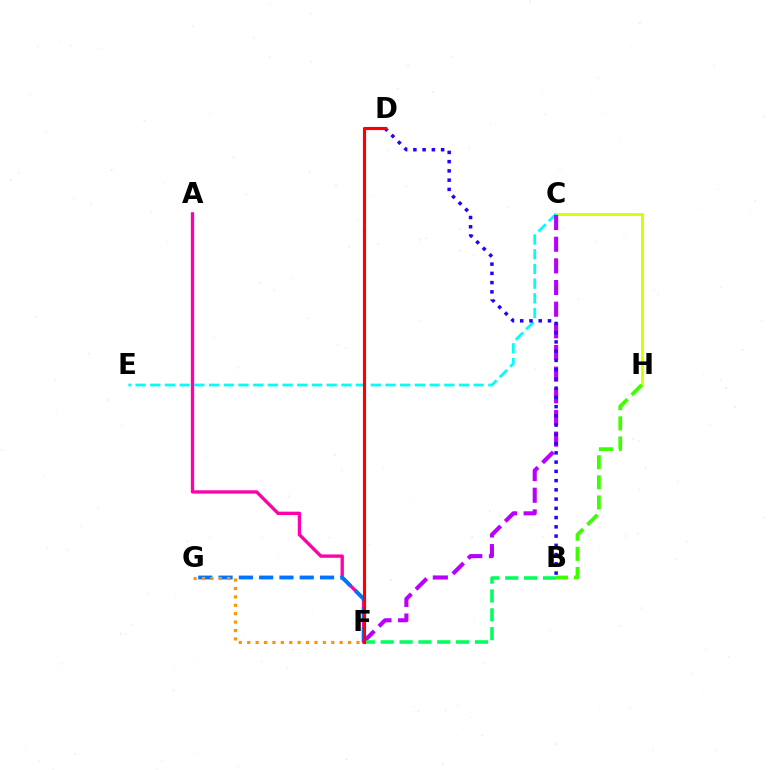{('A', 'F'): [{'color': '#ff00ac', 'line_style': 'solid', 'thickness': 2.39}], ('C', 'H'): [{'color': '#d1ff00', 'line_style': 'solid', 'thickness': 2.0}], ('C', 'E'): [{'color': '#00fff6', 'line_style': 'dashed', 'thickness': 2.0}], ('F', 'G'): [{'color': '#0074ff', 'line_style': 'dashed', 'thickness': 2.76}, {'color': '#ff9400', 'line_style': 'dotted', 'thickness': 2.28}], ('C', 'F'): [{'color': '#b900ff', 'line_style': 'dashed', 'thickness': 2.94}], ('B', 'H'): [{'color': '#3dff00', 'line_style': 'dashed', 'thickness': 2.73}], ('B', 'F'): [{'color': '#00ff5c', 'line_style': 'dashed', 'thickness': 2.56}], ('B', 'D'): [{'color': '#2500ff', 'line_style': 'dotted', 'thickness': 2.51}], ('D', 'F'): [{'color': '#ff0000', 'line_style': 'solid', 'thickness': 2.27}]}